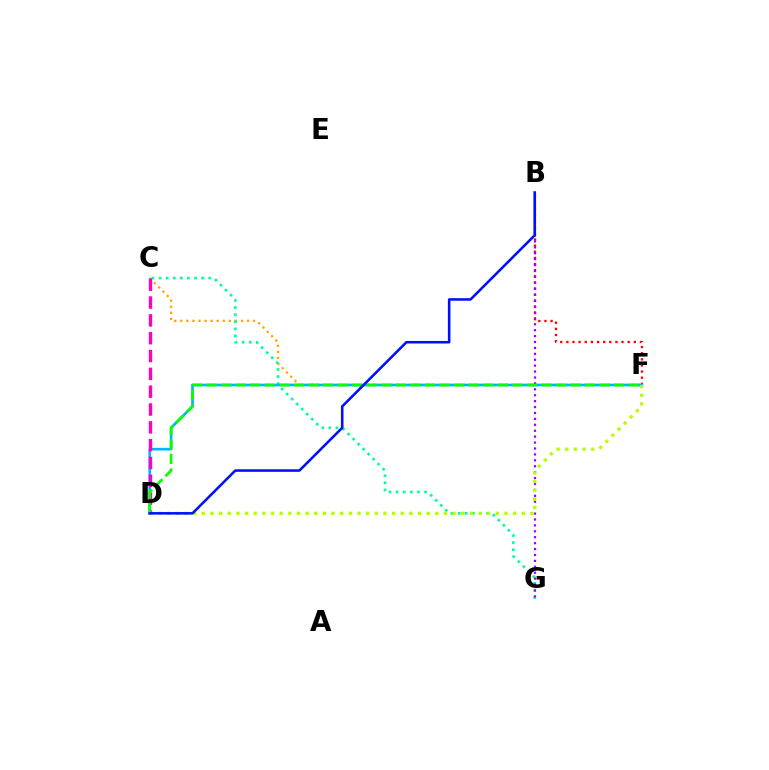{('B', 'F'): [{'color': '#ff0000', 'line_style': 'dotted', 'thickness': 1.67}], ('C', 'F'): [{'color': '#ffa500', 'line_style': 'dotted', 'thickness': 1.65}], ('C', 'G'): [{'color': '#00ff9d', 'line_style': 'dotted', 'thickness': 1.93}], ('D', 'F'): [{'color': '#00b5ff', 'line_style': 'solid', 'thickness': 1.92}, {'color': '#b3ff00', 'line_style': 'dotted', 'thickness': 2.35}, {'color': '#08ff00', 'line_style': 'dashed', 'thickness': 1.98}], ('B', 'G'): [{'color': '#9b00ff', 'line_style': 'dotted', 'thickness': 1.61}], ('C', 'D'): [{'color': '#ff00bd', 'line_style': 'dashed', 'thickness': 2.42}], ('B', 'D'): [{'color': '#0010ff', 'line_style': 'solid', 'thickness': 1.85}]}